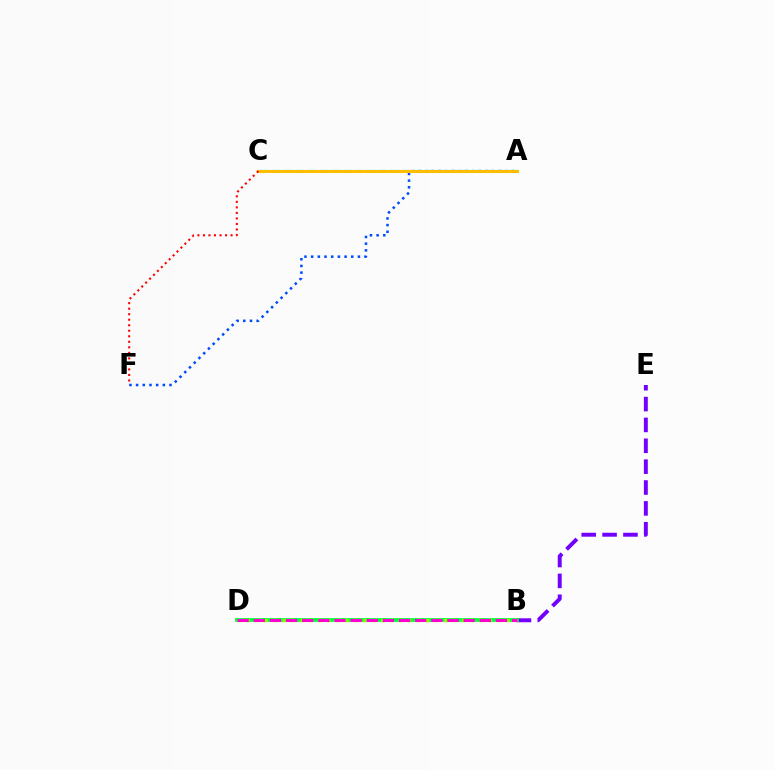{('B', 'E'): [{'color': '#7200ff', 'line_style': 'dashed', 'thickness': 2.83}], ('A', 'C'): [{'color': '#00fff6', 'line_style': 'dashed', 'thickness': 1.61}, {'color': '#ffbd00', 'line_style': 'solid', 'thickness': 2.19}], ('A', 'F'): [{'color': '#004bff', 'line_style': 'dotted', 'thickness': 1.82}], ('B', 'D'): [{'color': '#00ff39', 'line_style': 'solid', 'thickness': 2.7}, {'color': '#84ff00', 'line_style': 'dotted', 'thickness': 2.44}, {'color': '#ff00cf', 'line_style': 'dashed', 'thickness': 2.19}], ('C', 'F'): [{'color': '#ff0000', 'line_style': 'dotted', 'thickness': 1.5}]}